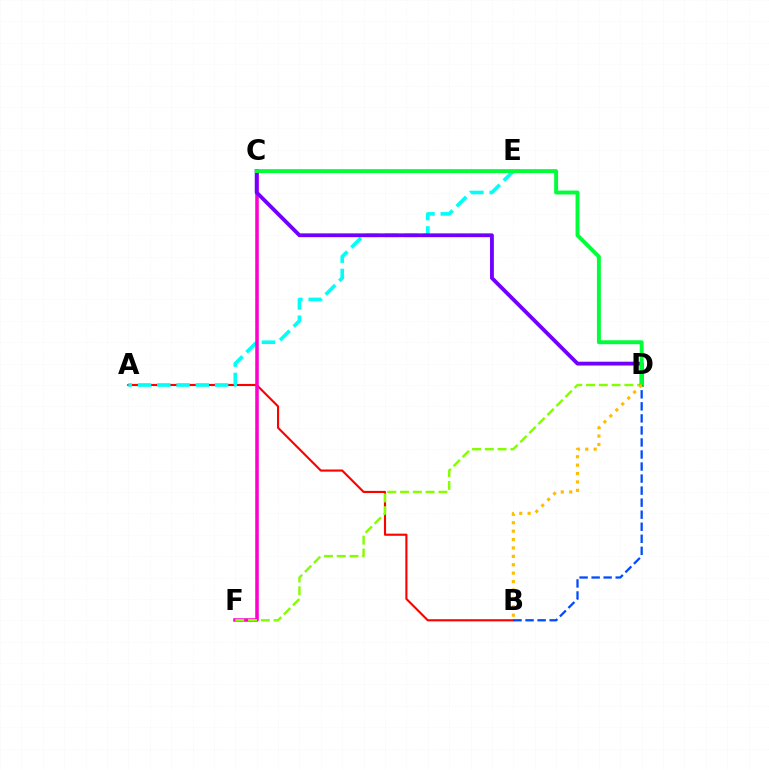{('A', 'B'): [{'color': '#ff0000', 'line_style': 'solid', 'thickness': 1.53}], ('A', 'E'): [{'color': '#00fff6', 'line_style': 'dashed', 'thickness': 2.62}], ('C', 'F'): [{'color': '#ff00cf', 'line_style': 'solid', 'thickness': 2.55}], ('D', 'F'): [{'color': '#84ff00', 'line_style': 'dashed', 'thickness': 1.74}], ('C', 'D'): [{'color': '#7200ff', 'line_style': 'solid', 'thickness': 2.75}, {'color': '#00ff39', 'line_style': 'solid', 'thickness': 2.82}], ('B', 'D'): [{'color': '#004bff', 'line_style': 'dashed', 'thickness': 1.64}, {'color': '#ffbd00', 'line_style': 'dotted', 'thickness': 2.28}]}